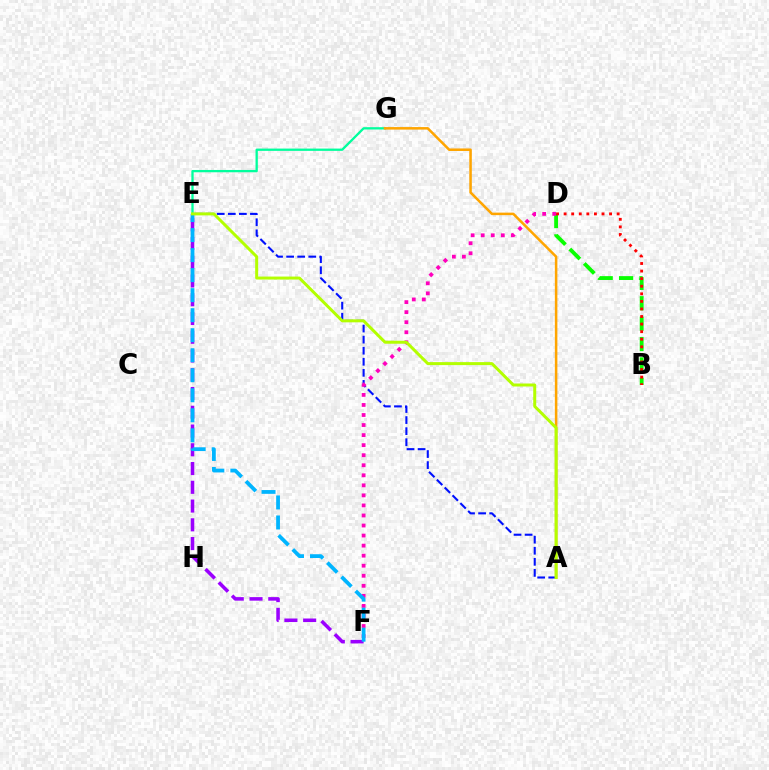{('B', 'D'): [{'color': '#08ff00', 'line_style': 'dashed', 'thickness': 2.77}, {'color': '#ff0000', 'line_style': 'dotted', 'thickness': 2.06}], ('E', 'G'): [{'color': '#00ff9d', 'line_style': 'solid', 'thickness': 1.65}], ('A', 'E'): [{'color': '#0010ff', 'line_style': 'dashed', 'thickness': 1.5}, {'color': '#b3ff00', 'line_style': 'solid', 'thickness': 2.15}], ('A', 'G'): [{'color': '#ffa500', 'line_style': 'solid', 'thickness': 1.82}], ('E', 'F'): [{'color': '#9b00ff', 'line_style': 'dashed', 'thickness': 2.55}, {'color': '#00b5ff', 'line_style': 'dashed', 'thickness': 2.72}], ('D', 'F'): [{'color': '#ff00bd', 'line_style': 'dotted', 'thickness': 2.73}]}